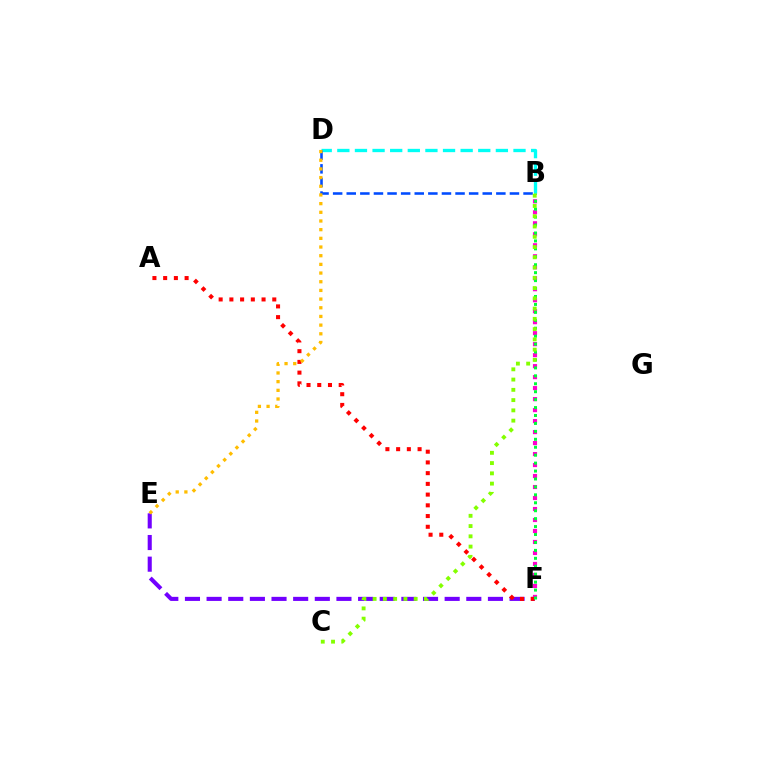{('E', 'F'): [{'color': '#7200ff', 'line_style': 'dashed', 'thickness': 2.94}], ('B', 'F'): [{'color': '#ff00cf', 'line_style': 'dotted', 'thickness': 2.99}, {'color': '#00ff39', 'line_style': 'dotted', 'thickness': 2.16}], ('A', 'F'): [{'color': '#ff0000', 'line_style': 'dotted', 'thickness': 2.91}], ('B', 'D'): [{'color': '#00fff6', 'line_style': 'dashed', 'thickness': 2.39}, {'color': '#004bff', 'line_style': 'dashed', 'thickness': 1.85}], ('D', 'E'): [{'color': '#ffbd00', 'line_style': 'dotted', 'thickness': 2.36}], ('B', 'C'): [{'color': '#84ff00', 'line_style': 'dotted', 'thickness': 2.79}]}